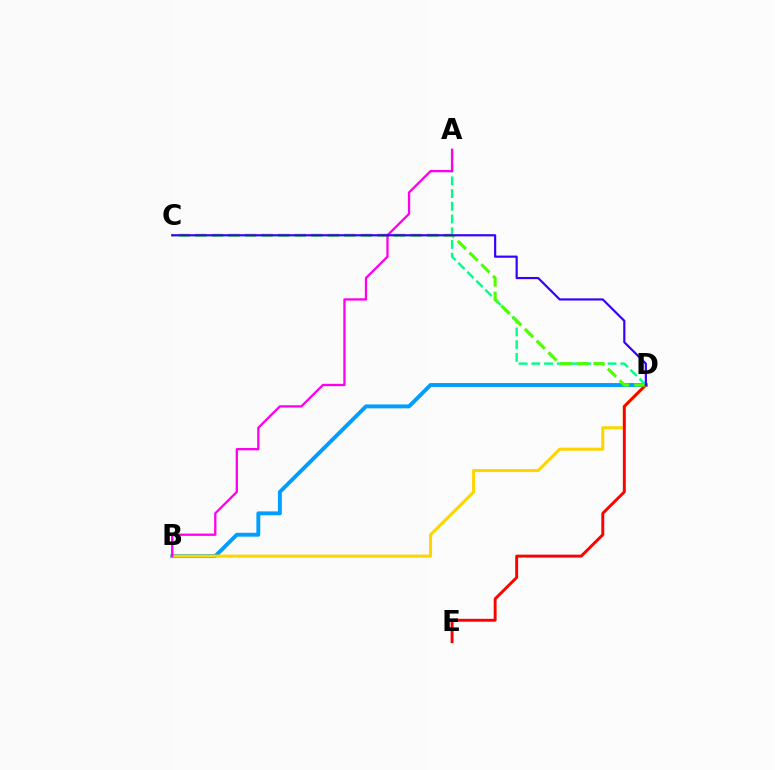{('B', 'D'): [{'color': '#009eff', 'line_style': 'solid', 'thickness': 2.81}, {'color': '#ffd500', 'line_style': 'solid', 'thickness': 2.2}], ('D', 'E'): [{'color': '#ff0000', 'line_style': 'solid', 'thickness': 2.1}], ('A', 'D'): [{'color': '#00ff86', 'line_style': 'dashed', 'thickness': 1.73}], ('C', 'D'): [{'color': '#4fff00', 'line_style': 'dashed', 'thickness': 2.25}, {'color': '#3700ff', 'line_style': 'solid', 'thickness': 1.57}], ('A', 'B'): [{'color': '#ff00ed', 'line_style': 'solid', 'thickness': 1.66}]}